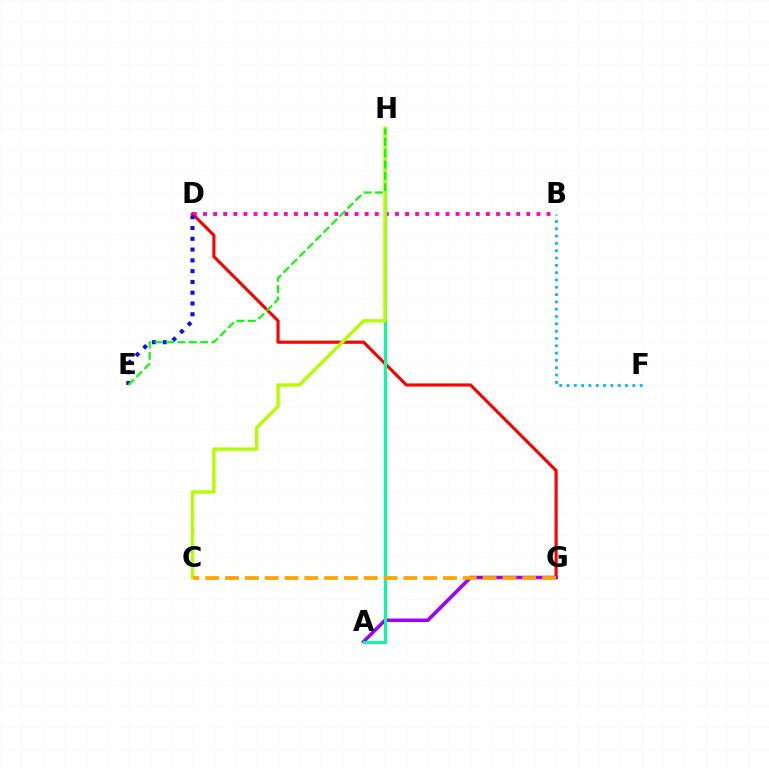{('D', 'G'): [{'color': '#ff0000', 'line_style': 'solid', 'thickness': 2.26}], ('A', 'G'): [{'color': '#9b00ff', 'line_style': 'solid', 'thickness': 2.53}], ('B', 'D'): [{'color': '#ff00bd', 'line_style': 'dotted', 'thickness': 2.75}], ('A', 'H'): [{'color': '#00ff9d', 'line_style': 'solid', 'thickness': 2.19}], ('C', 'H'): [{'color': '#b3ff00', 'line_style': 'solid', 'thickness': 2.44}], ('B', 'F'): [{'color': '#00b5ff', 'line_style': 'dotted', 'thickness': 1.99}], ('C', 'G'): [{'color': '#ffa500', 'line_style': 'dashed', 'thickness': 2.69}], ('D', 'E'): [{'color': '#0010ff', 'line_style': 'dotted', 'thickness': 2.93}], ('E', 'H'): [{'color': '#08ff00', 'line_style': 'dashed', 'thickness': 1.54}]}